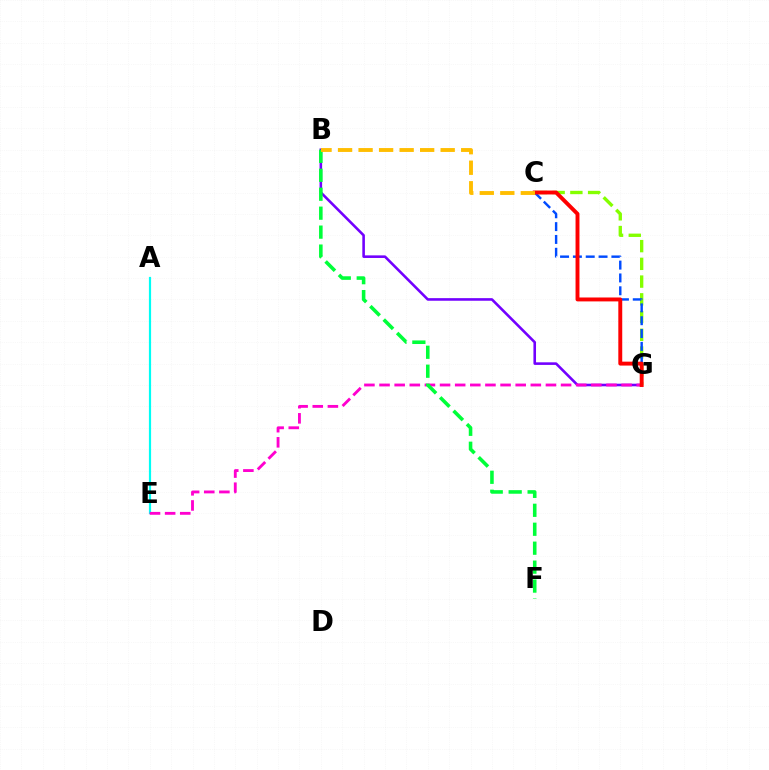{('C', 'G'): [{'color': '#84ff00', 'line_style': 'dashed', 'thickness': 2.41}, {'color': '#004bff', 'line_style': 'dashed', 'thickness': 1.74}, {'color': '#ff0000', 'line_style': 'solid', 'thickness': 2.82}], ('A', 'E'): [{'color': '#00fff6', 'line_style': 'solid', 'thickness': 1.58}], ('B', 'G'): [{'color': '#7200ff', 'line_style': 'solid', 'thickness': 1.87}], ('E', 'G'): [{'color': '#ff00cf', 'line_style': 'dashed', 'thickness': 2.06}], ('B', 'F'): [{'color': '#00ff39', 'line_style': 'dashed', 'thickness': 2.57}], ('B', 'C'): [{'color': '#ffbd00', 'line_style': 'dashed', 'thickness': 2.79}]}